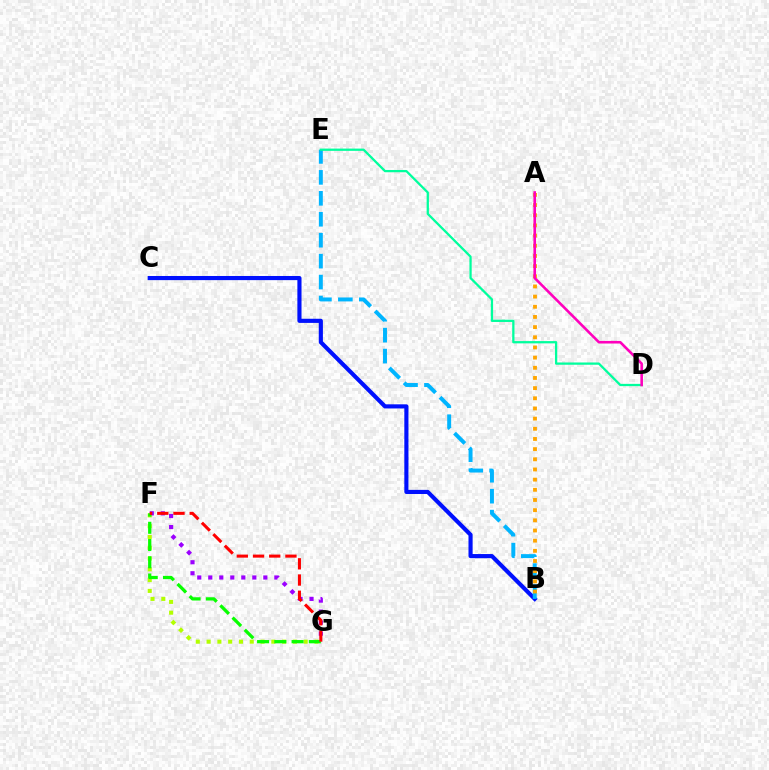{('F', 'G'): [{'color': '#b3ff00', 'line_style': 'dotted', 'thickness': 2.93}, {'color': '#9b00ff', 'line_style': 'dotted', 'thickness': 2.99}, {'color': '#08ff00', 'line_style': 'dashed', 'thickness': 2.34}, {'color': '#ff0000', 'line_style': 'dashed', 'thickness': 2.2}], ('B', 'C'): [{'color': '#0010ff', 'line_style': 'solid', 'thickness': 2.98}], ('B', 'E'): [{'color': '#00b5ff', 'line_style': 'dashed', 'thickness': 2.85}], ('A', 'B'): [{'color': '#ffa500', 'line_style': 'dotted', 'thickness': 2.76}], ('D', 'E'): [{'color': '#00ff9d', 'line_style': 'solid', 'thickness': 1.64}], ('A', 'D'): [{'color': '#ff00bd', 'line_style': 'solid', 'thickness': 1.87}]}